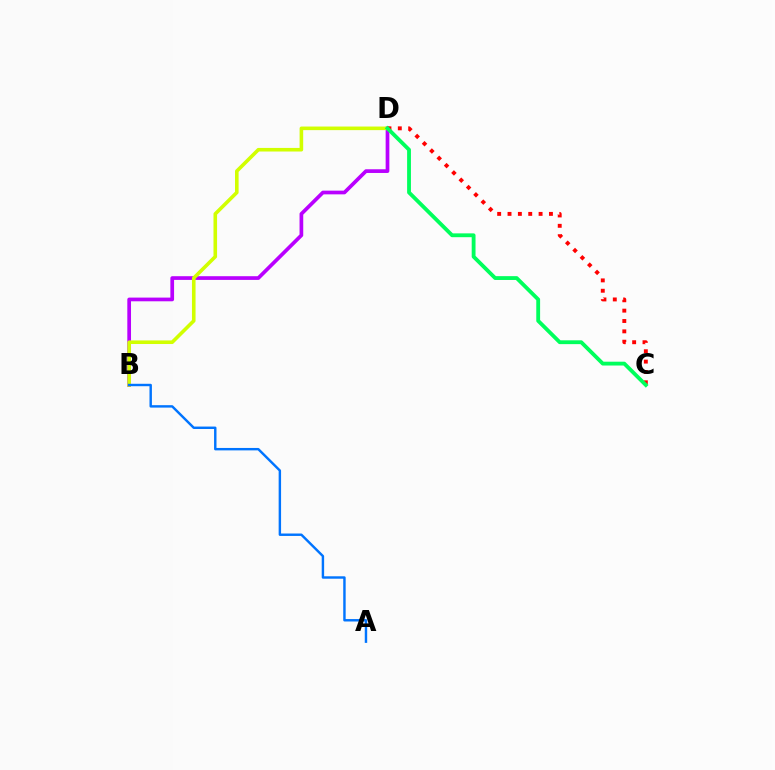{('B', 'D'): [{'color': '#b900ff', 'line_style': 'solid', 'thickness': 2.67}, {'color': '#d1ff00', 'line_style': 'solid', 'thickness': 2.59}], ('C', 'D'): [{'color': '#ff0000', 'line_style': 'dotted', 'thickness': 2.81}, {'color': '#00ff5c', 'line_style': 'solid', 'thickness': 2.75}], ('A', 'B'): [{'color': '#0074ff', 'line_style': 'solid', 'thickness': 1.75}]}